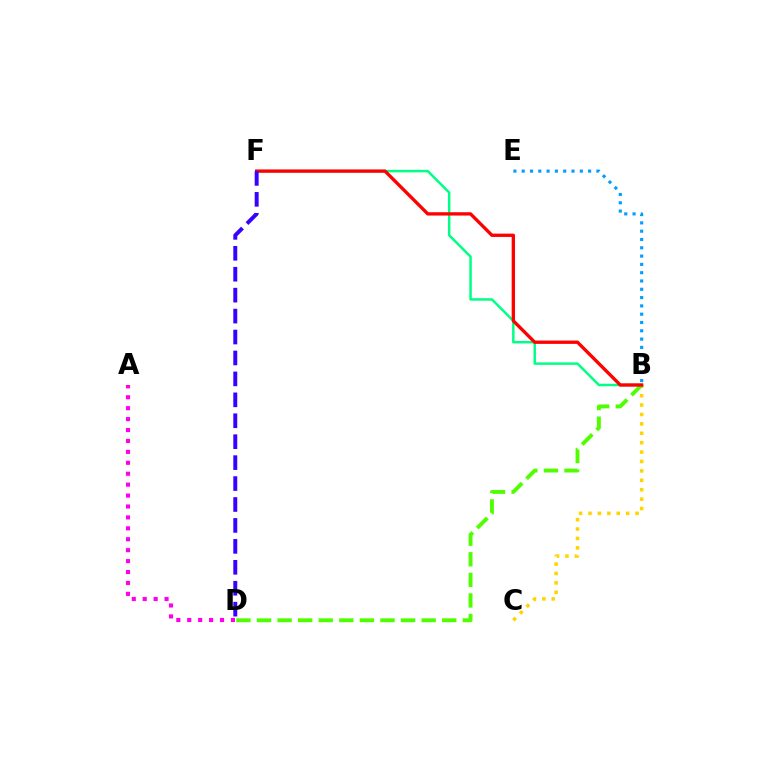{('B', 'F'): [{'color': '#00ff86', 'line_style': 'solid', 'thickness': 1.78}, {'color': '#ff0000', 'line_style': 'solid', 'thickness': 2.39}], ('B', 'C'): [{'color': '#ffd500', 'line_style': 'dotted', 'thickness': 2.56}], ('B', 'D'): [{'color': '#4fff00', 'line_style': 'dashed', 'thickness': 2.8}], ('D', 'F'): [{'color': '#3700ff', 'line_style': 'dashed', 'thickness': 2.84}], ('A', 'D'): [{'color': '#ff00ed', 'line_style': 'dotted', 'thickness': 2.97}], ('B', 'E'): [{'color': '#009eff', 'line_style': 'dotted', 'thickness': 2.26}]}